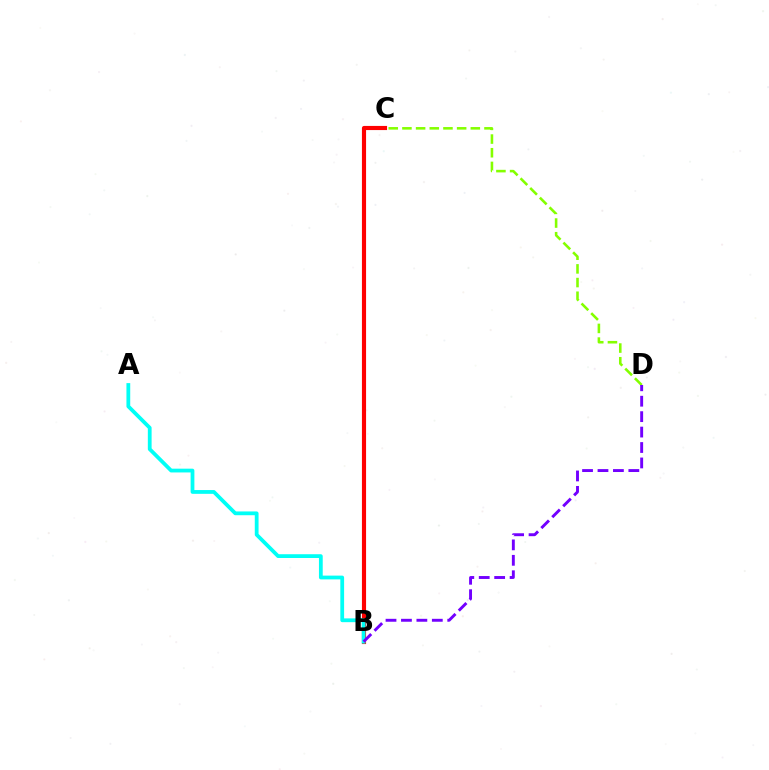{('B', 'C'): [{'color': '#ff0000', 'line_style': 'solid', 'thickness': 2.98}], ('A', 'B'): [{'color': '#00fff6', 'line_style': 'solid', 'thickness': 2.72}], ('C', 'D'): [{'color': '#84ff00', 'line_style': 'dashed', 'thickness': 1.86}], ('B', 'D'): [{'color': '#7200ff', 'line_style': 'dashed', 'thickness': 2.1}]}